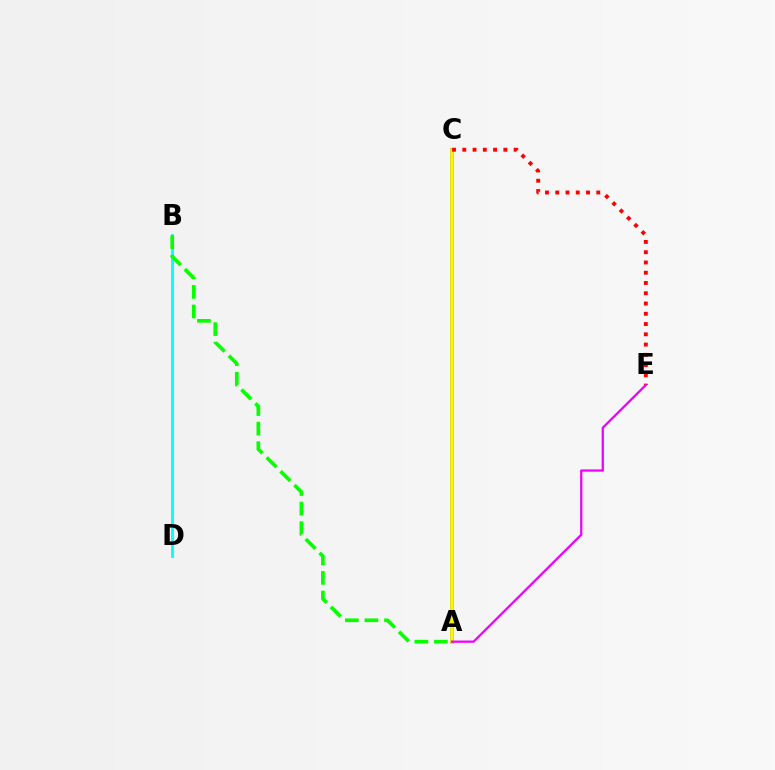{('A', 'C'): [{'color': '#0010ff', 'line_style': 'solid', 'thickness': 2.84}, {'color': '#fcf500', 'line_style': 'solid', 'thickness': 2.73}], ('B', 'D'): [{'color': '#00fff6', 'line_style': 'solid', 'thickness': 2.03}], ('C', 'E'): [{'color': '#ff0000', 'line_style': 'dotted', 'thickness': 2.79}], ('A', 'B'): [{'color': '#08ff00', 'line_style': 'dashed', 'thickness': 2.66}], ('A', 'E'): [{'color': '#ee00ff', 'line_style': 'solid', 'thickness': 1.62}]}